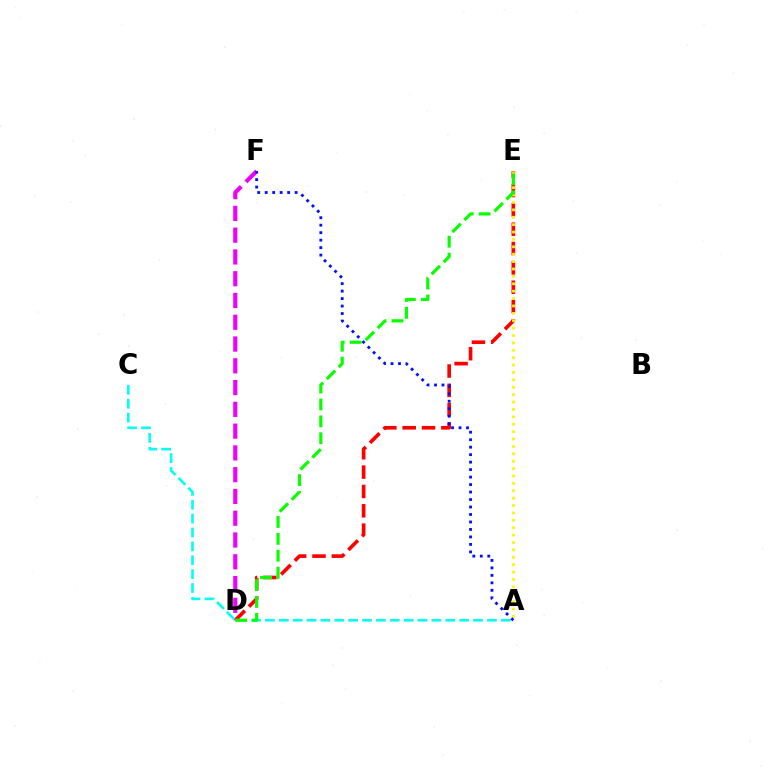{('D', 'E'): [{'color': '#ff0000', 'line_style': 'dashed', 'thickness': 2.63}, {'color': '#08ff00', 'line_style': 'dashed', 'thickness': 2.3}], ('A', 'C'): [{'color': '#00fff6', 'line_style': 'dashed', 'thickness': 1.89}], ('D', 'F'): [{'color': '#ee00ff', 'line_style': 'dashed', 'thickness': 2.96}], ('A', 'E'): [{'color': '#fcf500', 'line_style': 'dotted', 'thickness': 2.01}], ('A', 'F'): [{'color': '#0010ff', 'line_style': 'dotted', 'thickness': 2.03}]}